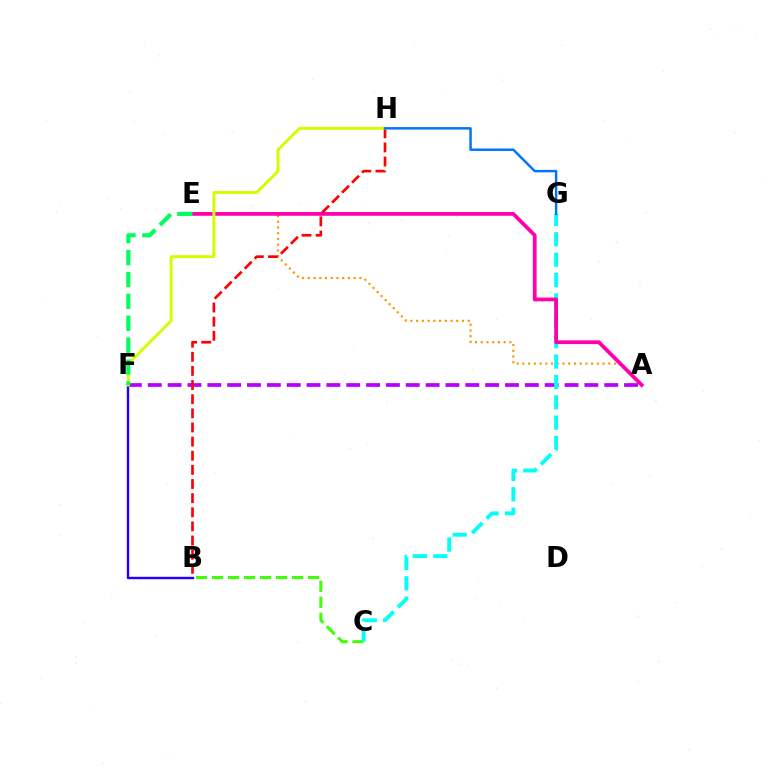{('A', 'F'): [{'color': '#b900ff', 'line_style': 'dashed', 'thickness': 2.7}], ('B', 'F'): [{'color': '#2500ff', 'line_style': 'solid', 'thickness': 1.74}], ('A', 'E'): [{'color': '#ff9400', 'line_style': 'dotted', 'thickness': 1.56}, {'color': '#ff00ac', 'line_style': 'solid', 'thickness': 2.72}], ('B', 'C'): [{'color': '#3dff00', 'line_style': 'dashed', 'thickness': 2.17}], ('C', 'G'): [{'color': '#00fff6', 'line_style': 'dashed', 'thickness': 2.77}], ('B', 'H'): [{'color': '#ff0000', 'line_style': 'dashed', 'thickness': 1.92}], ('F', 'H'): [{'color': '#d1ff00', 'line_style': 'solid', 'thickness': 2.12}], ('E', 'F'): [{'color': '#00ff5c', 'line_style': 'dashed', 'thickness': 2.98}], ('G', 'H'): [{'color': '#0074ff', 'line_style': 'solid', 'thickness': 1.77}]}